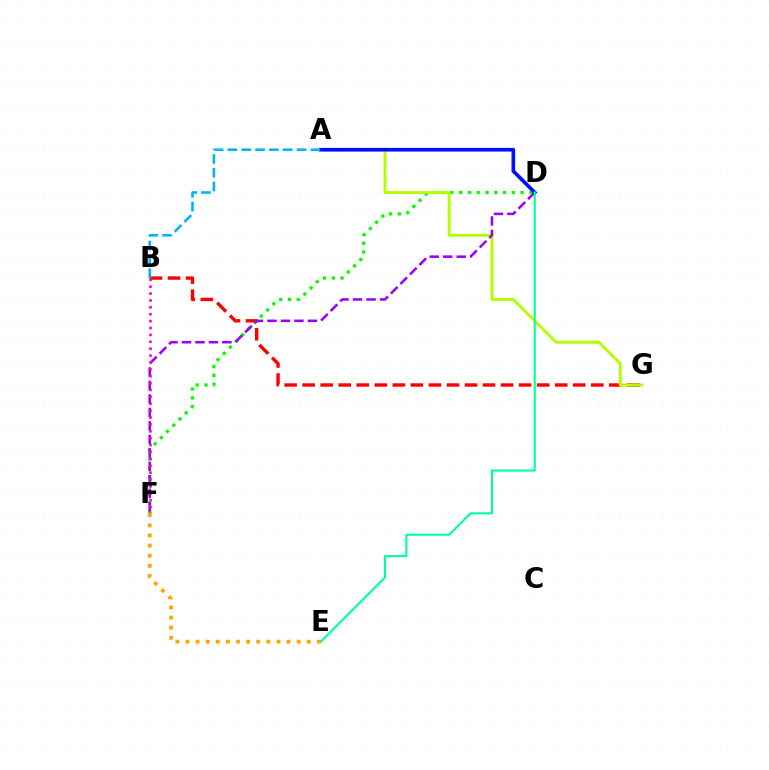{('D', 'F'): [{'color': '#08ff00', 'line_style': 'dotted', 'thickness': 2.38}, {'color': '#9b00ff', 'line_style': 'dashed', 'thickness': 1.83}], ('B', 'G'): [{'color': '#ff0000', 'line_style': 'dashed', 'thickness': 2.45}], ('A', 'G'): [{'color': '#b3ff00', 'line_style': 'solid', 'thickness': 2.11}], ('A', 'D'): [{'color': '#0010ff', 'line_style': 'solid', 'thickness': 2.65}], ('A', 'B'): [{'color': '#00b5ff', 'line_style': 'dashed', 'thickness': 1.88}], ('B', 'F'): [{'color': '#ff00bd', 'line_style': 'dotted', 'thickness': 1.87}], ('D', 'E'): [{'color': '#00ff9d', 'line_style': 'solid', 'thickness': 1.52}], ('E', 'F'): [{'color': '#ffa500', 'line_style': 'dotted', 'thickness': 2.75}]}